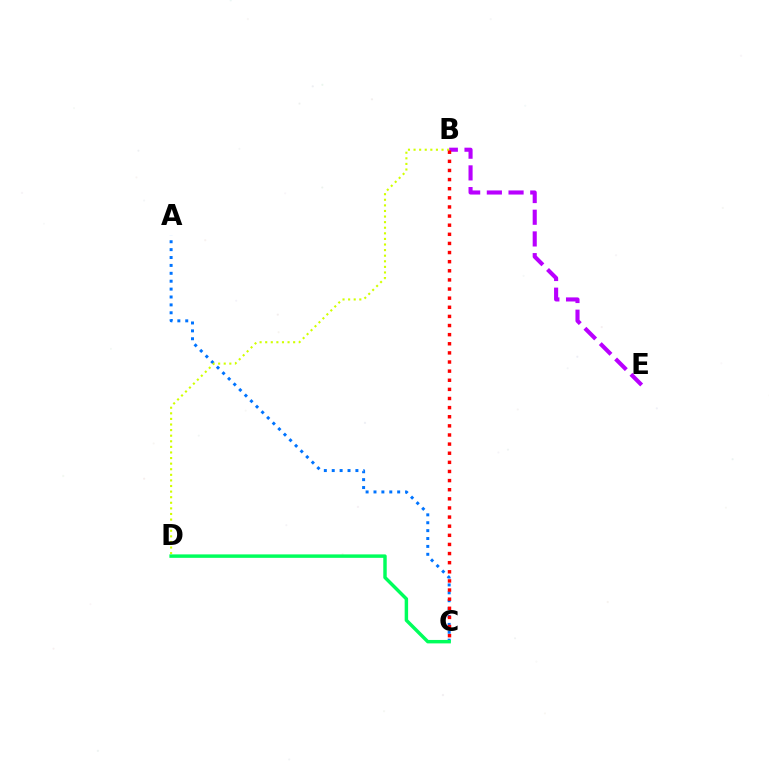{('A', 'C'): [{'color': '#0074ff', 'line_style': 'dotted', 'thickness': 2.14}], ('B', 'E'): [{'color': '#b900ff', 'line_style': 'dashed', 'thickness': 2.95}], ('B', 'D'): [{'color': '#d1ff00', 'line_style': 'dotted', 'thickness': 1.52}], ('B', 'C'): [{'color': '#ff0000', 'line_style': 'dotted', 'thickness': 2.48}], ('C', 'D'): [{'color': '#00ff5c', 'line_style': 'solid', 'thickness': 2.48}]}